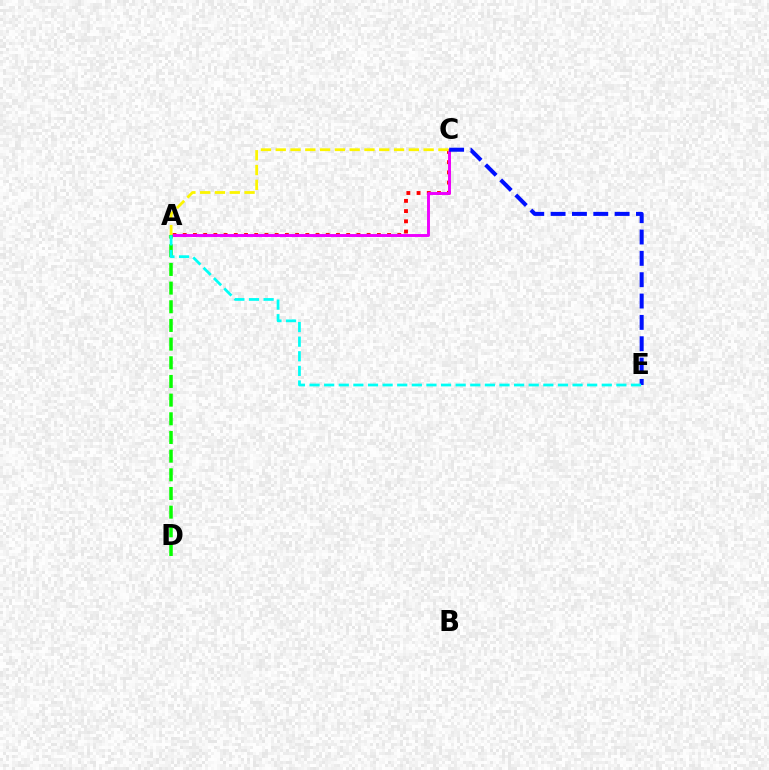{('A', 'C'): [{'color': '#ff0000', 'line_style': 'dotted', 'thickness': 2.78}, {'color': '#ee00ff', 'line_style': 'solid', 'thickness': 2.11}, {'color': '#fcf500', 'line_style': 'dashed', 'thickness': 2.01}], ('A', 'D'): [{'color': '#08ff00', 'line_style': 'dashed', 'thickness': 2.54}], ('C', 'E'): [{'color': '#0010ff', 'line_style': 'dashed', 'thickness': 2.9}], ('A', 'E'): [{'color': '#00fff6', 'line_style': 'dashed', 'thickness': 1.98}]}